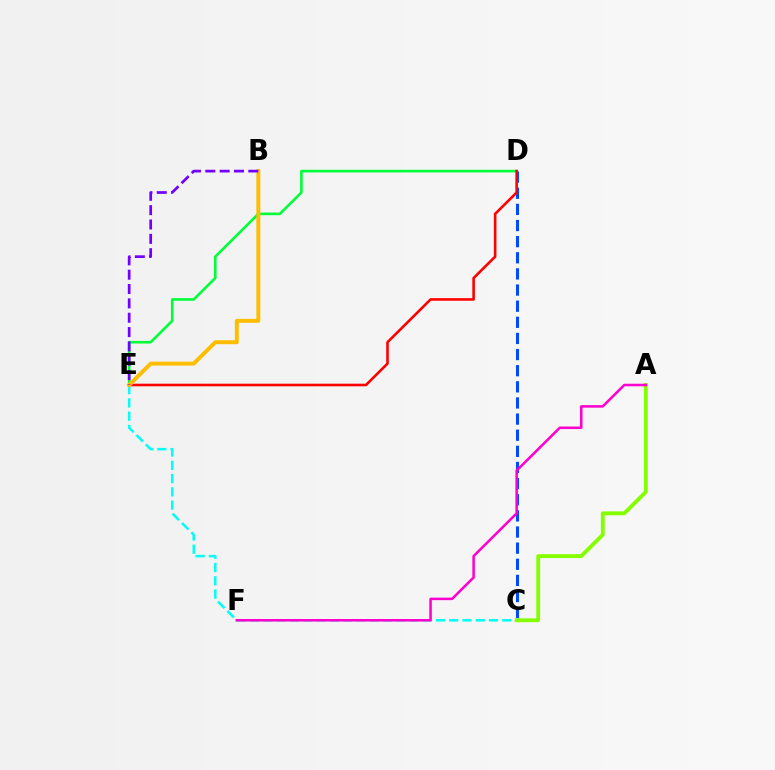{('C', 'E'): [{'color': '#00fff6', 'line_style': 'dashed', 'thickness': 1.8}], ('C', 'D'): [{'color': '#004bff', 'line_style': 'dashed', 'thickness': 2.19}], ('D', 'E'): [{'color': '#00ff39', 'line_style': 'solid', 'thickness': 1.89}, {'color': '#ff0000', 'line_style': 'solid', 'thickness': 1.88}], ('A', 'C'): [{'color': '#84ff00', 'line_style': 'solid', 'thickness': 2.77}], ('A', 'F'): [{'color': '#ff00cf', 'line_style': 'solid', 'thickness': 1.83}], ('B', 'E'): [{'color': '#ffbd00', 'line_style': 'solid', 'thickness': 2.83}, {'color': '#7200ff', 'line_style': 'dashed', 'thickness': 1.95}]}